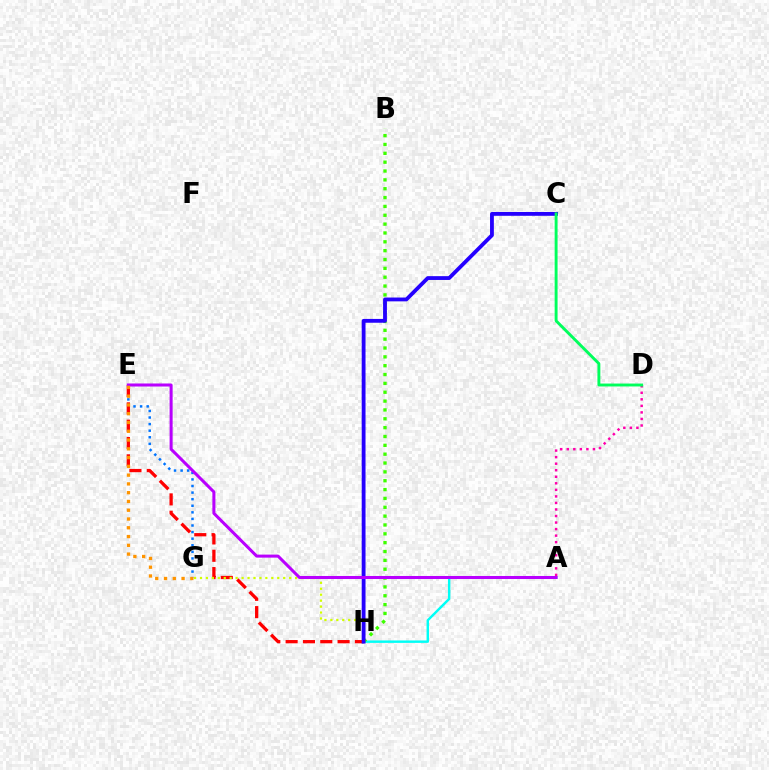{('A', 'H'): [{'color': '#00fff6', 'line_style': 'solid', 'thickness': 1.75}], ('E', 'G'): [{'color': '#0074ff', 'line_style': 'dotted', 'thickness': 1.79}, {'color': '#ff9400', 'line_style': 'dotted', 'thickness': 2.38}], ('E', 'H'): [{'color': '#ff0000', 'line_style': 'dashed', 'thickness': 2.35}], ('B', 'H'): [{'color': '#3dff00', 'line_style': 'dotted', 'thickness': 2.4}], ('A', 'D'): [{'color': '#ff00ac', 'line_style': 'dotted', 'thickness': 1.78}], ('G', 'H'): [{'color': '#d1ff00', 'line_style': 'dotted', 'thickness': 1.62}], ('C', 'H'): [{'color': '#2500ff', 'line_style': 'solid', 'thickness': 2.75}], ('A', 'E'): [{'color': '#b900ff', 'line_style': 'solid', 'thickness': 2.18}], ('C', 'D'): [{'color': '#00ff5c', 'line_style': 'solid', 'thickness': 2.09}]}